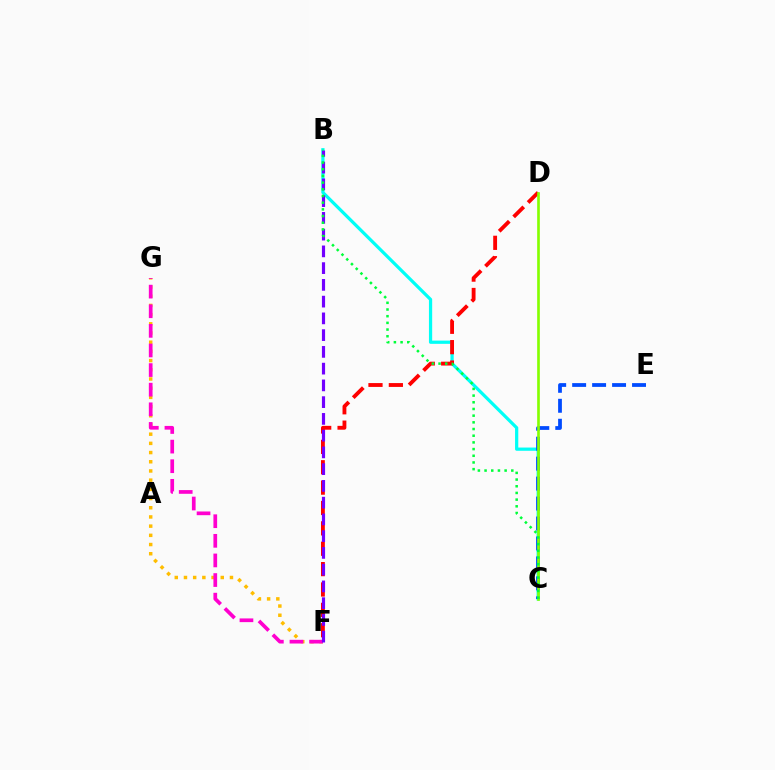{('F', 'G'): [{'color': '#ffbd00', 'line_style': 'dotted', 'thickness': 2.5}, {'color': '#ff00cf', 'line_style': 'dashed', 'thickness': 2.66}], ('B', 'C'): [{'color': '#00fff6', 'line_style': 'solid', 'thickness': 2.33}, {'color': '#00ff39', 'line_style': 'dotted', 'thickness': 1.82}], ('D', 'F'): [{'color': '#ff0000', 'line_style': 'dashed', 'thickness': 2.77}], ('C', 'E'): [{'color': '#004bff', 'line_style': 'dashed', 'thickness': 2.71}], ('B', 'F'): [{'color': '#7200ff', 'line_style': 'dashed', 'thickness': 2.28}], ('C', 'D'): [{'color': '#84ff00', 'line_style': 'solid', 'thickness': 1.91}]}